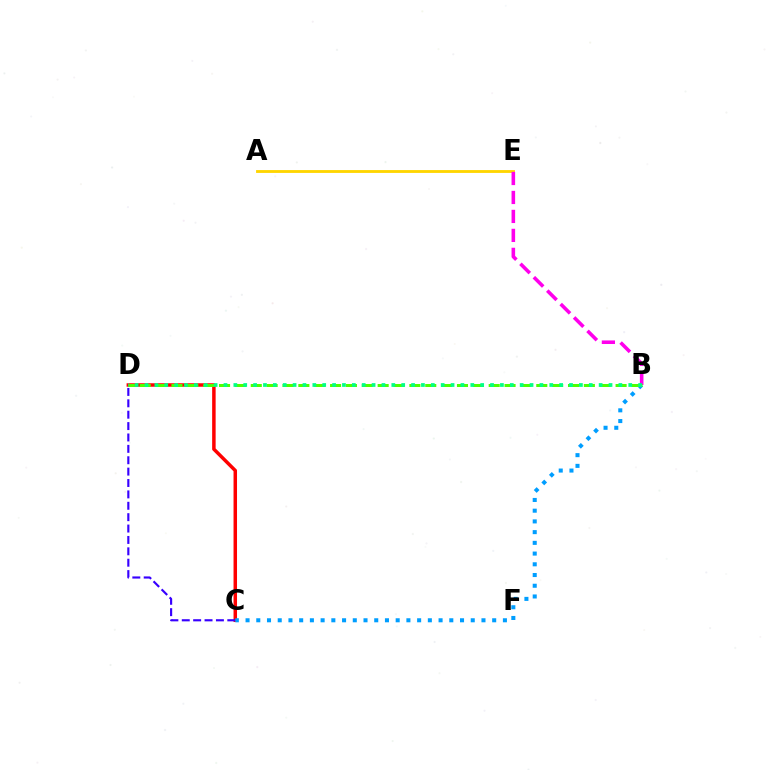{('C', 'D'): [{'color': '#ff0000', 'line_style': 'solid', 'thickness': 2.51}, {'color': '#3700ff', 'line_style': 'dashed', 'thickness': 1.55}], ('A', 'E'): [{'color': '#ffd500', 'line_style': 'solid', 'thickness': 2.04}], ('B', 'C'): [{'color': '#009eff', 'line_style': 'dotted', 'thickness': 2.91}], ('B', 'E'): [{'color': '#ff00ed', 'line_style': 'dashed', 'thickness': 2.58}], ('B', 'D'): [{'color': '#4fff00', 'line_style': 'dashed', 'thickness': 2.15}, {'color': '#00ff86', 'line_style': 'dotted', 'thickness': 2.68}]}